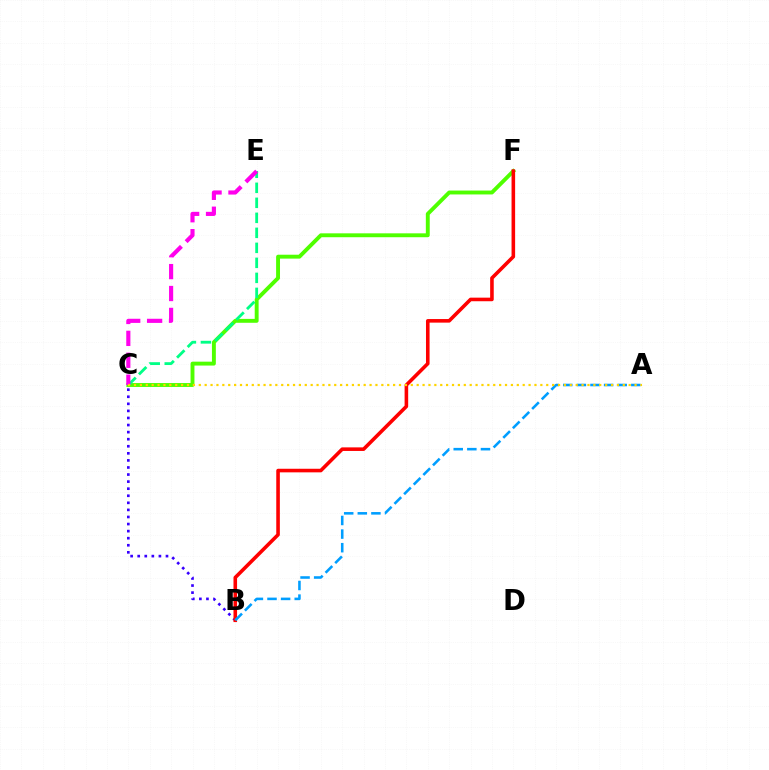{('B', 'C'): [{'color': '#3700ff', 'line_style': 'dotted', 'thickness': 1.92}], ('C', 'F'): [{'color': '#4fff00', 'line_style': 'solid', 'thickness': 2.8}], ('B', 'F'): [{'color': '#ff0000', 'line_style': 'solid', 'thickness': 2.58}], ('A', 'B'): [{'color': '#009eff', 'line_style': 'dashed', 'thickness': 1.85}], ('C', 'E'): [{'color': '#00ff86', 'line_style': 'dashed', 'thickness': 2.04}, {'color': '#ff00ed', 'line_style': 'dashed', 'thickness': 2.98}], ('A', 'C'): [{'color': '#ffd500', 'line_style': 'dotted', 'thickness': 1.6}]}